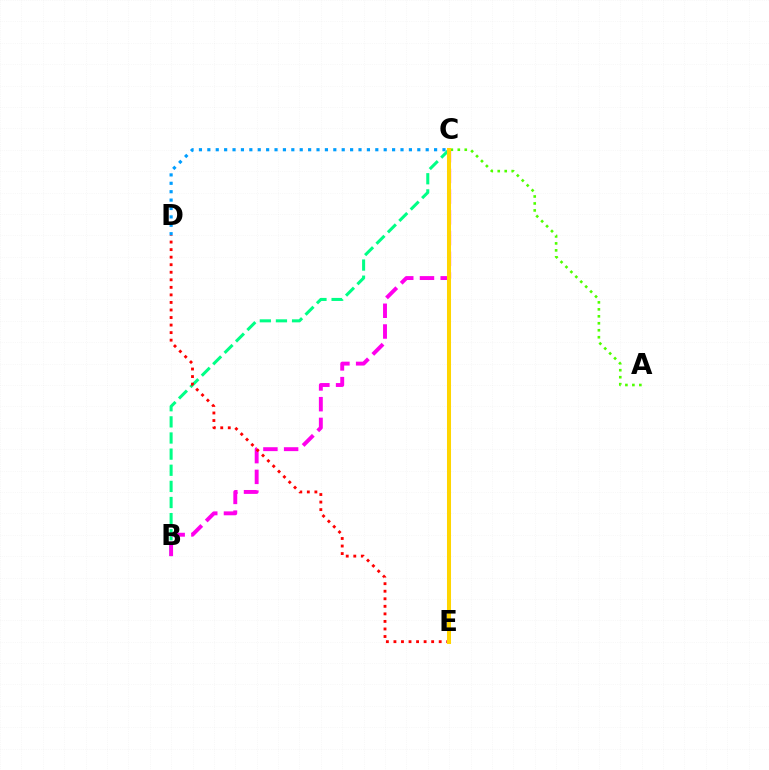{('B', 'C'): [{'color': '#00ff86', 'line_style': 'dashed', 'thickness': 2.19}, {'color': '#ff00ed', 'line_style': 'dashed', 'thickness': 2.81}], ('A', 'C'): [{'color': '#4fff00', 'line_style': 'dotted', 'thickness': 1.89}], ('C', 'E'): [{'color': '#3700ff', 'line_style': 'dashed', 'thickness': 1.73}, {'color': '#ffd500', 'line_style': 'solid', 'thickness': 2.91}], ('D', 'E'): [{'color': '#ff0000', 'line_style': 'dotted', 'thickness': 2.05}], ('C', 'D'): [{'color': '#009eff', 'line_style': 'dotted', 'thickness': 2.28}]}